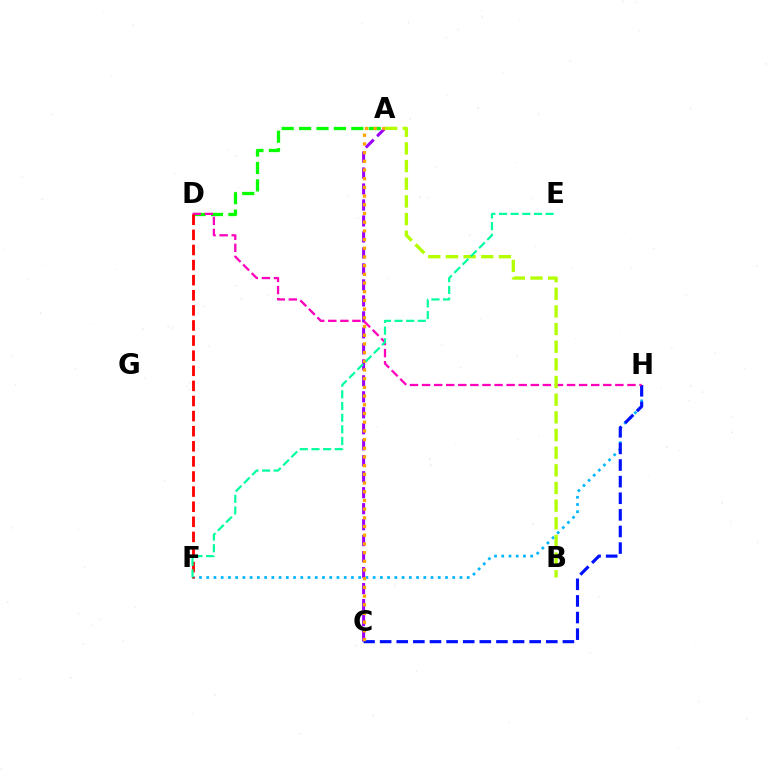{('F', 'H'): [{'color': '#00b5ff', 'line_style': 'dotted', 'thickness': 1.97}], ('A', 'C'): [{'color': '#9b00ff', 'line_style': 'dashed', 'thickness': 2.17}, {'color': '#ffa500', 'line_style': 'dotted', 'thickness': 2.36}], ('A', 'D'): [{'color': '#08ff00', 'line_style': 'dashed', 'thickness': 2.37}], ('C', 'H'): [{'color': '#0010ff', 'line_style': 'dashed', 'thickness': 2.26}], ('D', 'H'): [{'color': '#ff00bd', 'line_style': 'dashed', 'thickness': 1.64}], ('A', 'B'): [{'color': '#b3ff00', 'line_style': 'dashed', 'thickness': 2.4}], ('D', 'F'): [{'color': '#ff0000', 'line_style': 'dashed', 'thickness': 2.05}], ('E', 'F'): [{'color': '#00ff9d', 'line_style': 'dashed', 'thickness': 1.58}]}